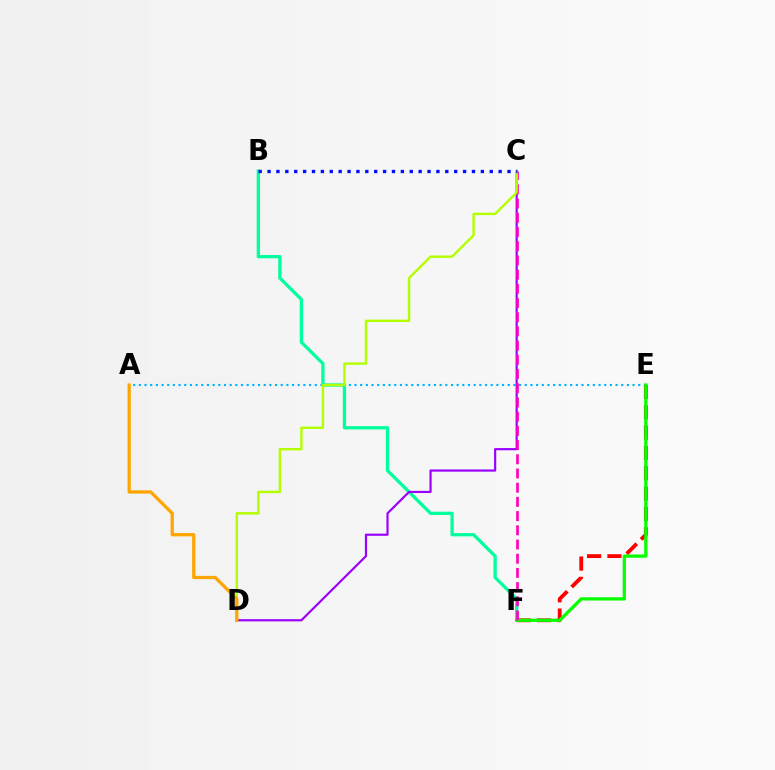{('A', 'E'): [{'color': '#00b5ff', 'line_style': 'dotted', 'thickness': 1.54}], ('E', 'F'): [{'color': '#ff0000', 'line_style': 'dashed', 'thickness': 2.76}, {'color': '#08ff00', 'line_style': 'solid', 'thickness': 2.35}], ('B', 'F'): [{'color': '#00ff9d', 'line_style': 'solid', 'thickness': 2.36}], ('C', 'D'): [{'color': '#9b00ff', 'line_style': 'solid', 'thickness': 1.57}, {'color': '#b3ff00', 'line_style': 'solid', 'thickness': 1.73}], ('C', 'F'): [{'color': '#ff00bd', 'line_style': 'dashed', 'thickness': 1.93}], ('A', 'D'): [{'color': '#ffa500', 'line_style': 'solid', 'thickness': 2.34}], ('B', 'C'): [{'color': '#0010ff', 'line_style': 'dotted', 'thickness': 2.41}]}